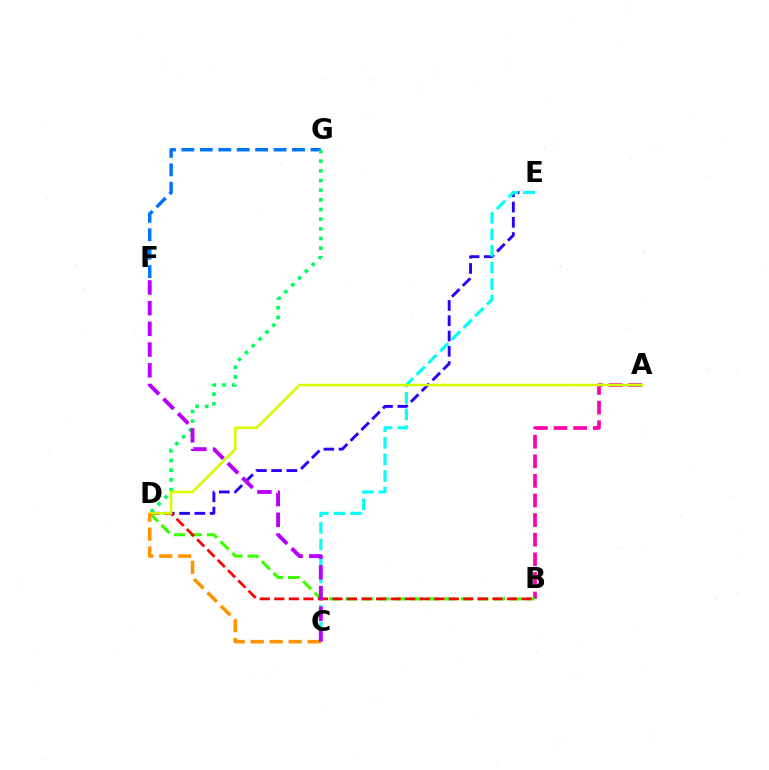{('D', 'E'): [{'color': '#2500ff', 'line_style': 'dashed', 'thickness': 2.08}], ('C', 'E'): [{'color': '#00fff6', 'line_style': 'dashed', 'thickness': 2.25}], ('F', 'G'): [{'color': '#0074ff', 'line_style': 'dashed', 'thickness': 2.51}], ('A', 'B'): [{'color': '#ff00ac', 'line_style': 'dashed', 'thickness': 2.66}], ('B', 'D'): [{'color': '#3dff00', 'line_style': 'dashed', 'thickness': 2.24}, {'color': '#ff0000', 'line_style': 'dashed', 'thickness': 1.98}], ('D', 'G'): [{'color': '#00ff5c', 'line_style': 'dotted', 'thickness': 2.62}], ('A', 'D'): [{'color': '#d1ff00', 'line_style': 'solid', 'thickness': 1.82}], ('C', 'D'): [{'color': '#ff9400', 'line_style': 'dashed', 'thickness': 2.58}], ('C', 'F'): [{'color': '#b900ff', 'line_style': 'dashed', 'thickness': 2.81}]}